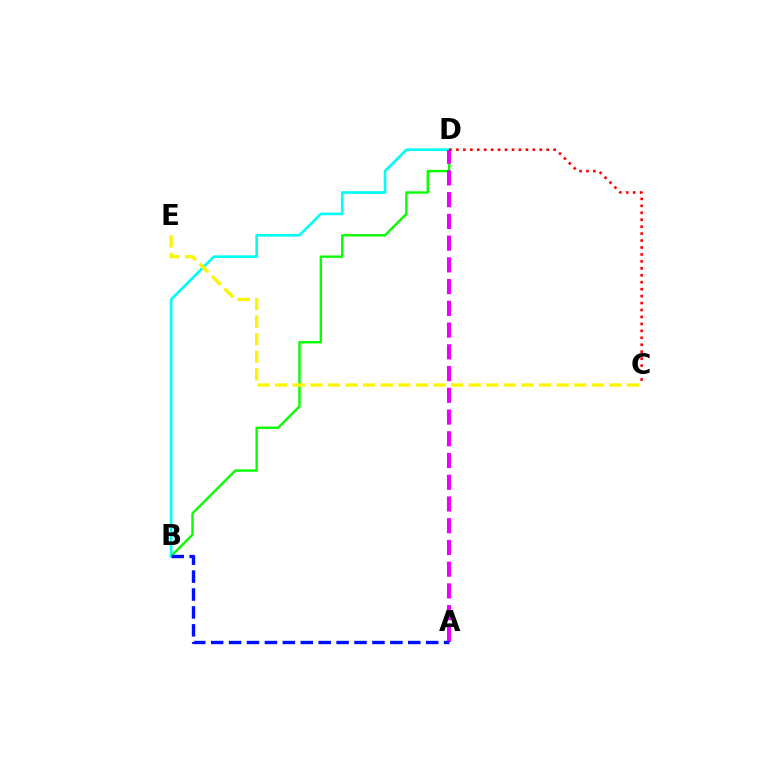{('B', 'D'): [{'color': '#08ff00', 'line_style': 'solid', 'thickness': 1.73}, {'color': '#00fff6', 'line_style': 'solid', 'thickness': 1.91}], ('A', 'D'): [{'color': '#ee00ff', 'line_style': 'dashed', 'thickness': 2.95}], ('C', 'D'): [{'color': '#ff0000', 'line_style': 'dotted', 'thickness': 1.89}], ('A', 'B'): [{'color': '#0010ff', 'line_style': 'dashed', 'thickness': 2.43}], ('C', 'E'): [{'color': '#fcf500', 'line_style': 'dashed', 'thickness': 2.39}]}